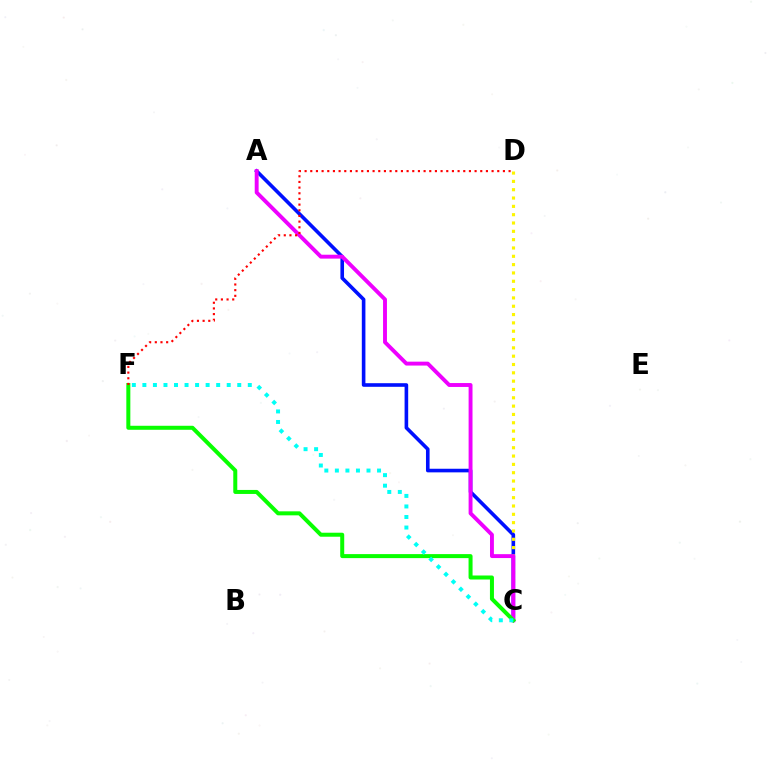{('A', 'C'): [{'color': '#0010ff', 'line_style': 'solid', 'thickness': 2.6}, {'color': '#ee00ff', 'line_style': 'solid', 'thickness': 2.81}], ('C', 'D'): [{'color': '#fcf500', 'line_style': 'dotted', 'thickness': 2.26}], ('C', 'F'): [{'color': '#08ff00', 'line_style': 'solid', 'thickness': 2.88}, {'color': '#00fff6', 'line_style': 'dotted', 'thickness': 2.86}], ('D', 'F'): [{'color': '#ff0000', 'line_style': 'dotted', 'thickness': 1.54}]}